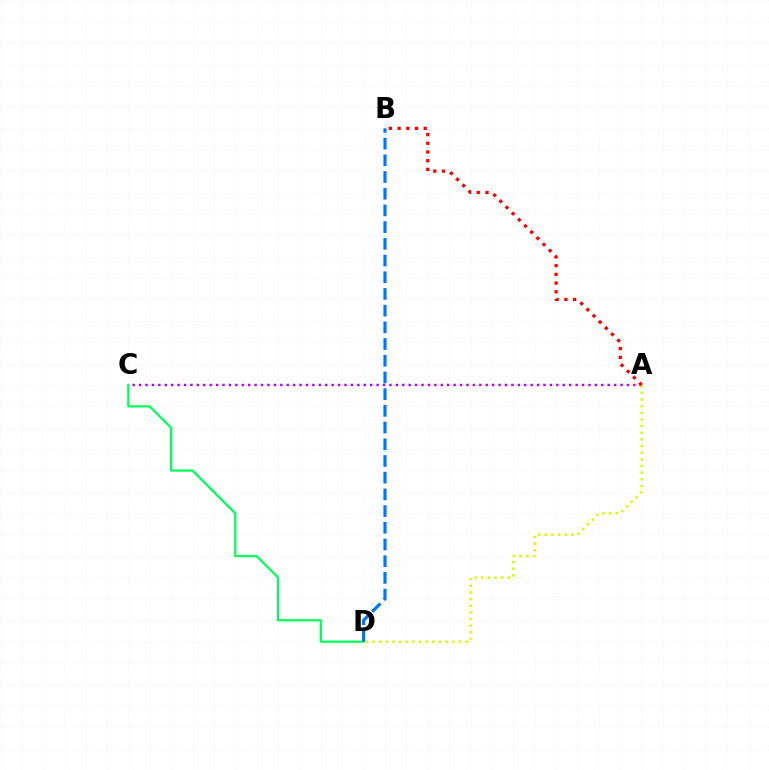{('A', 'C'): [{'color': '#b900ff', 'line_style': 'dotted', 'thickness': 1.74}], ('C', 'D'): [{'color': '#00ff5c', 'line_style': 'solid', 'thickness': 1.62}], ('A', 'D'): [{'color': '#d1ff00', 'line_style': 'dotted', 'thickness': 1.81}], ('A', 'B'): [{'color': '#ff0000', 'line_style': 'dotted', 'thickness': 2.37}], ('B', 'D'): [{'color': '#0074ff', 'line_style': 'dashed', 'thickness': 2.27}]}